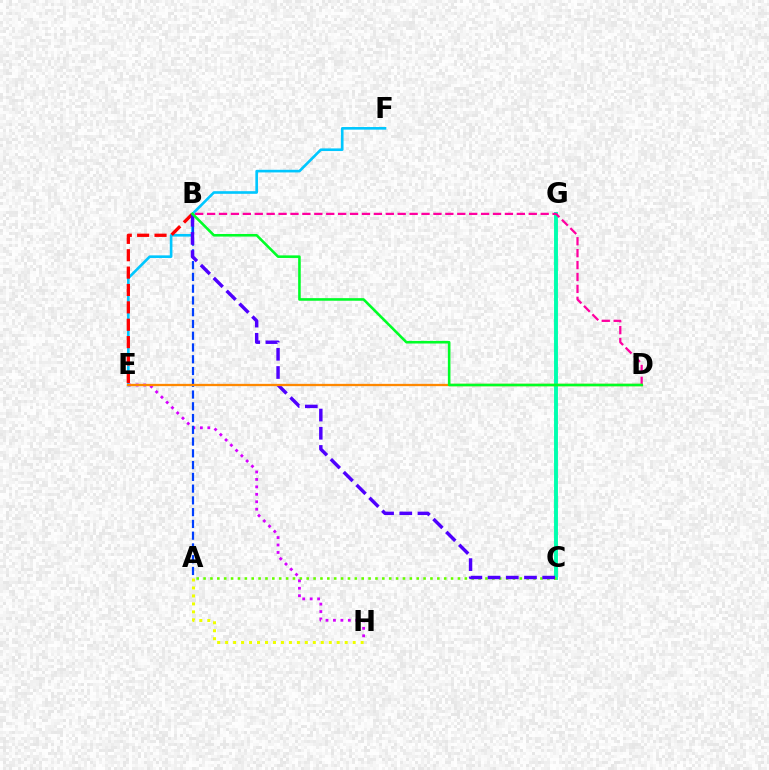{('C', 'G'): [{'color': '#00ffaf', 'line_style': 'solid', 'thickness': 2.82}], ('E', 'F'): [{'color': '#00c7ff', 'line_style': 'solid', 'thickness': 1.89}], ('A', 'C'): [{'color': '#66ff00', 'line_style': 'dotted', 'thickness': 1.87}], ('B', 'D'): [{'color': '#ff00a0', 'line_style': 'dashed', 'thickness': 1.62}, {'color': '#00ff27', 'line_style': 'solid', 'thickness': 1.86}], ('B', 'E'): [{'color': '#ff0000', 'line_style': 'dashed', 'thickness': 2.36}], ('A', 'H'): [{'color': '#eeff00', 'line_style': 'dotted', 'thickness': 2.17}], ('E', 'H'): [{'color': '#d600ff', 'line_style': 'dotted', 'thickness': 2.02}], ('A', 'B'): [{'color': '#003fff', 'line_style': 'dashed', 'thickness': 1.6}], ('B', 'C'): [{'color': '#4f00ff', 'line_style': 'dashed', 'thickness': 2.47}], ('D', 'E'): [{'color': '#ff8800', 'line_style': 'solid', 'thickness': 1.66}]}